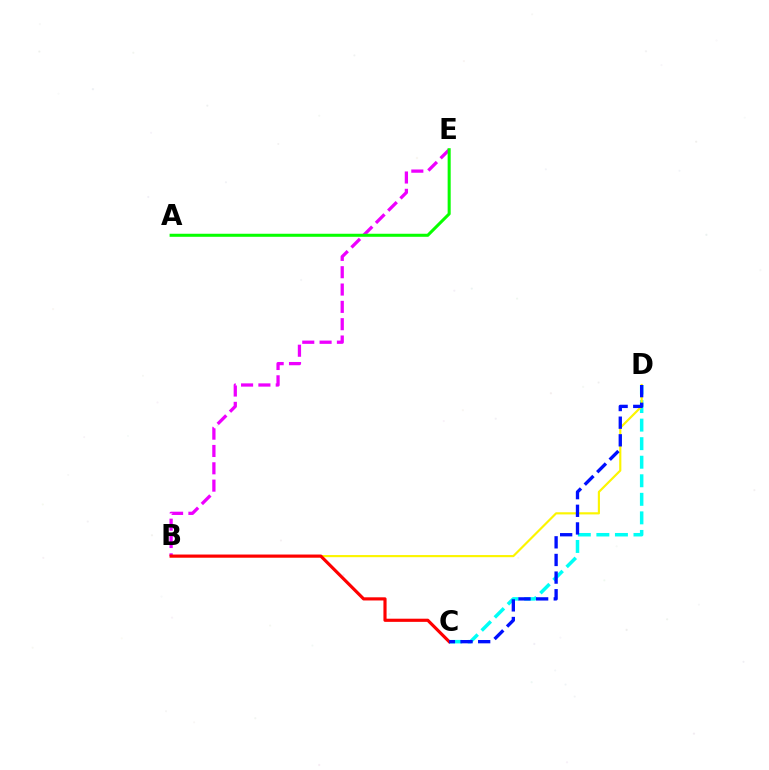{('B', 'E'): [{'color': '#ee00ff', 'line_style': 'dashed', 'thickness': 2.35}], ('C', 'D'): [{'color': '#00fff6', 'line_style': 'dashed', 'thickness': 2.52}, {'color': '#0010ff', 'line_style': 'dashed', 'thickness': 2.4}], ('B', 'D'): [{'color': '#fcf500', 'line_style': 'solid', 'thickness': 1.55}], ('B', 'C'): [{'color': '#ff0000', 'line_style': 'solid', 'thickness': 2.27}], ('A', 'E'): [{'color': '#08ff00', 'line_style': 'solid', 'thickness': 2.19}]}